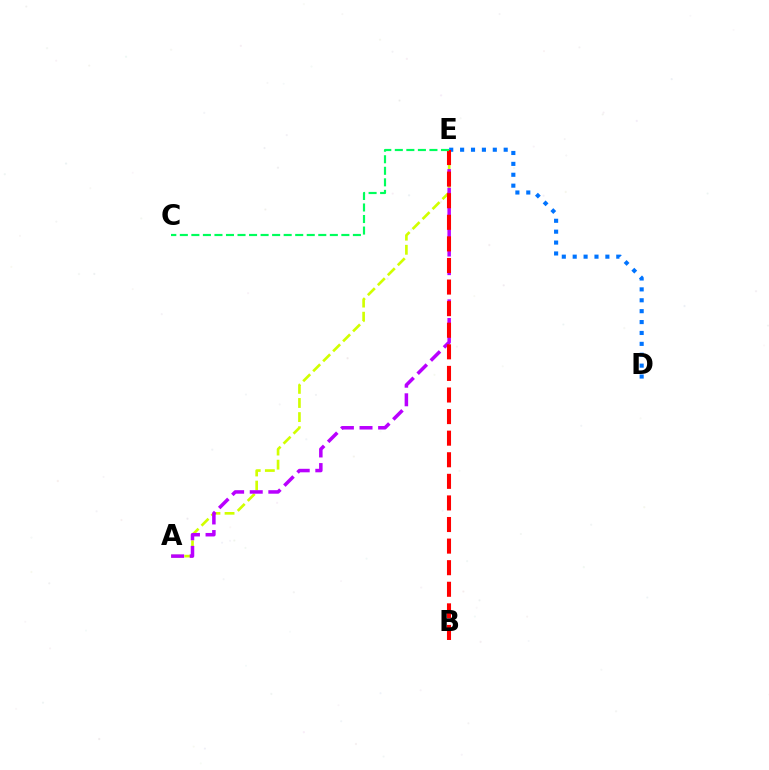{('A', 'E'): [{'color': '#d1ff00', 'line_style': 'dashed', 'thickness': 1.92}, {'color': '#b900ff', 'line_style': 'dashed', 'thickness': 2.53}], ('D', 'E'): [{'color': '#0074ff', 'line_style': 'dotted', 'thickness': 2.96}], ('B', 'E'): [{'color': '#ff0000', 'line_style': 'dashed', 'thickness': 2.93}], ('C', 'E'): [{'color': '#00ff5c', 'line_style': 'dashed', 'thickness': 1.57}]}